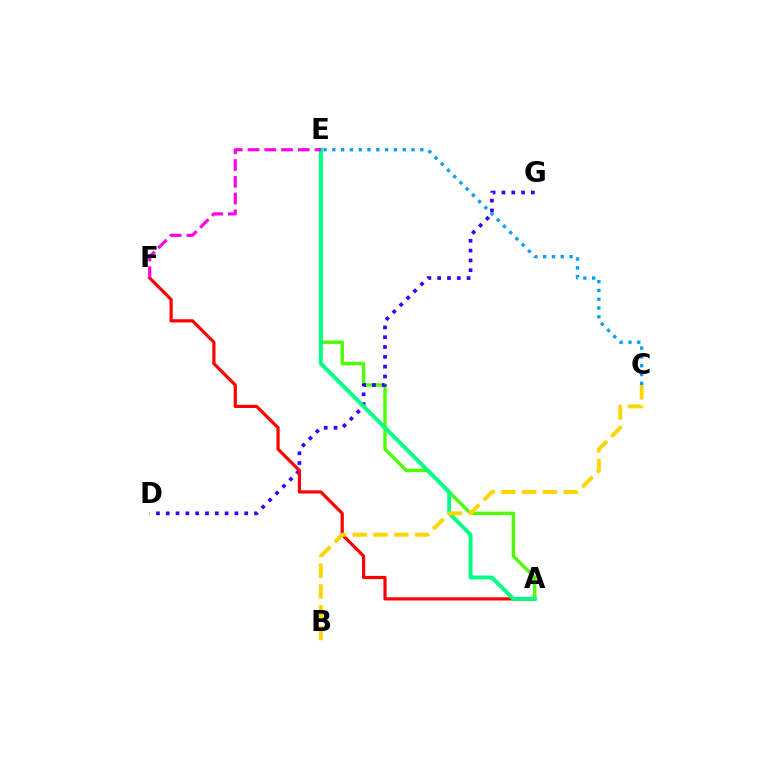{('A', 'E'): [{'color': '#4fff00', 'line_style': 'solid', 'thickness': 2.45}, {'color': '#00ff86', 'line_style': 'solid', 'thickness': 2.81}], ('D', 'G'): [{'color': '#3700ff', 'line_style': 'dotted', 'thickness': 2.66}], ('A', 'F'): [{'color': '#ff0000', 'line_style': 'solid', 'thickness': 2.3}], ('C', 'E'): [{'color': '#009eff', 'line_style': 'dotted', 'thickness': 2.39}], ('E', 'F'): [{'color': '#ff00ed', 'line_style': 'dashed', 'thickness': 2.28}], ('B', 'C'): [{'color': '#ffd500', 'line_style': 'dashed', 'thickness': 2.82}]}